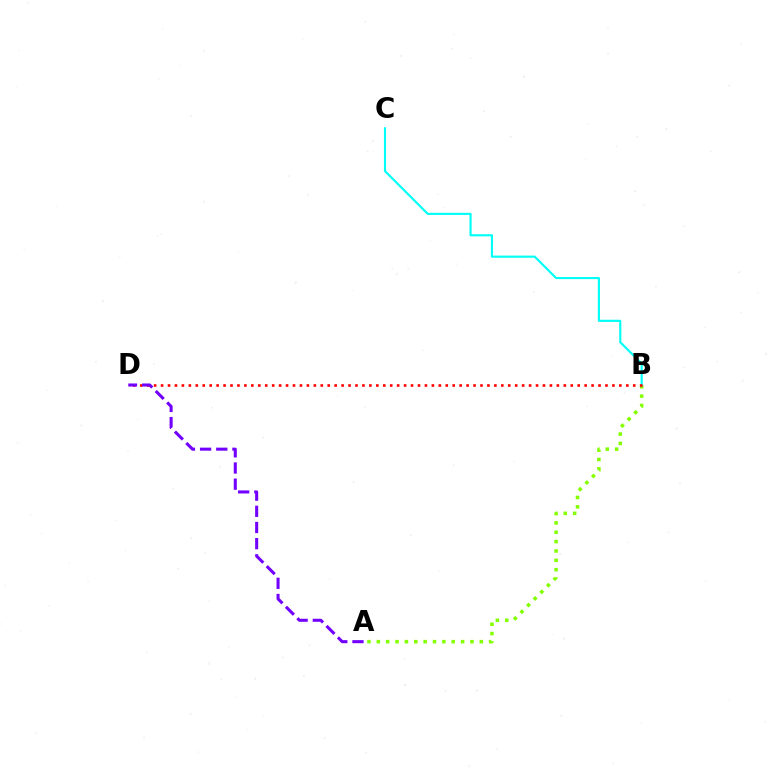{('A', 'B'): [{'color': '#84ff00', 'line_style': 'dotted', 'thickness': 2.54}], ('B', 'C'): [{'color': '#00fff6', 'line_style': 'solid', 'thickness': 1.54}], ('B', 'D'): [{'color': '#ff0000', 'line_style': 'dotted', 'thickness': 1.89}], ('A', 'D'): [{'color': '#7200ff', 'line_style': 'dashed', 'thickness': 2.2}]}